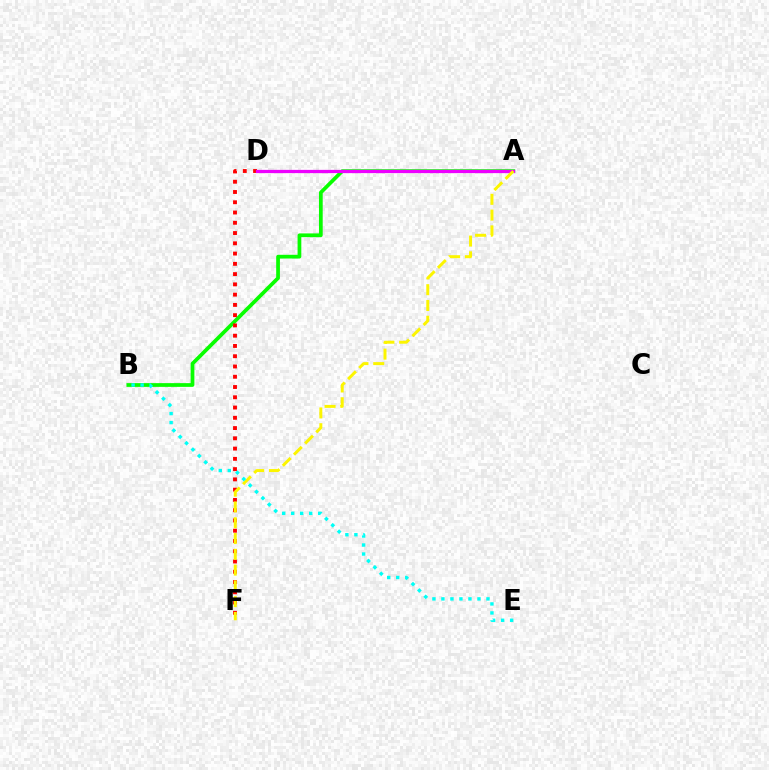{('A', 'B'): [{'color': '#08ff00', 'line_style': 'solid', 'thickness': 2.69}], ('A', 'D'): [{'color': '#0010ff', 'line_style': 'dashed', 'thickness': 1.94}, {'color': '#ee00ff', 'line_style': 'solid', 'thickness': 2.34}], ('D', 'F'): [{'color': '#ff0000', 'line_style': 'dotted', 'thickness': 2.79}], ('A', 'F'): [{'color': '#fcf500', 'line_style': 'dashed', 'thickness': 2.14}], ('B', 'E'): [{'color': '#00fff6', 'line_style': 'dotted', 'thickness': 2.45}]}